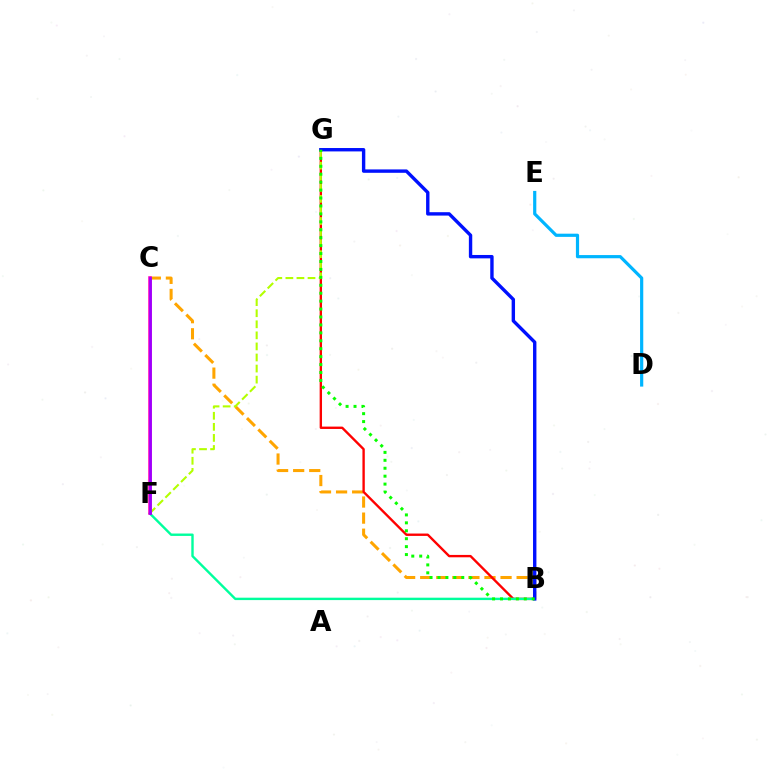{('B', 'C'): [{'color': '#ffa500', 'line_style': 'dashed', 'thickness': 2.18}], ('B', 'G'): [{'color': '#ff0000', 'line_style': 'solid', 'thickness': 1.7}, {'color': '#0010ff', 'line_style': 'solid', 'thickness': 2.44}, {'color': '#08ff00', 'line_style': 'dotted', 'thickness': 2.15}], ('B', 'F'): [{'color': '#00ff9d', 'line_style': 'solid', 'thickness': 1.73}], ('F', 'G'): [{'color': '#b3ff00', 'line_style': 'dashed', 'thickness': 1.5}], ('C', 'F'): [{'color': '#ff00bd', 'line_style': 'solid', 'thickness': 2.56}, {'color': '#9b00ff', 'line_style': 'solid', 'thickness': 1.94}], ('D', 'E'): [{'color': '#00b5ff', 'line_style': 'solid', 'thickness': 2.3}]}